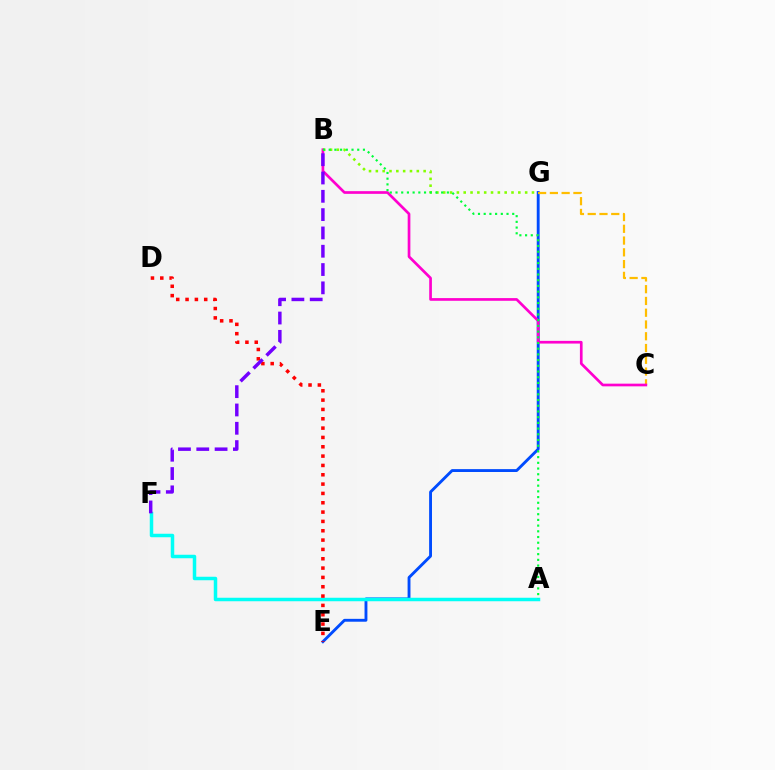{('E', 'G'): [{'color': '#004bff', 'line_style': 'solid', 'thickness': 2.07}], ('C', 'G'): [{'color': '#ffbd00', 'line_style': 'dashed', 'thickness': 1.6}], ('A', 'F'): [{'color': '#00fff6', 'line_style': 'solid', 'thickness': 2.51}], ('B', 'C'): [{'color': '#ff00cf', 'line_style': 'solid', 'thickness': 1.94}], ('B', 'G'): [{'color': '#84ff00', 'line_style': 'dotted', 'thickness': 1.86}], ('D', 'E'): [{'color': '#ff0000', 'line_style': 'dotted', 'thickness': 2.54}], ('B', 'F'): [{'color': '#7200ff', 'line_style': 'dashed', 'thickness': 2.49}], ('A', 'B'): [{'color': '#00ff39', 'line_style': 'dotted', 'thickness': 1.55}]}